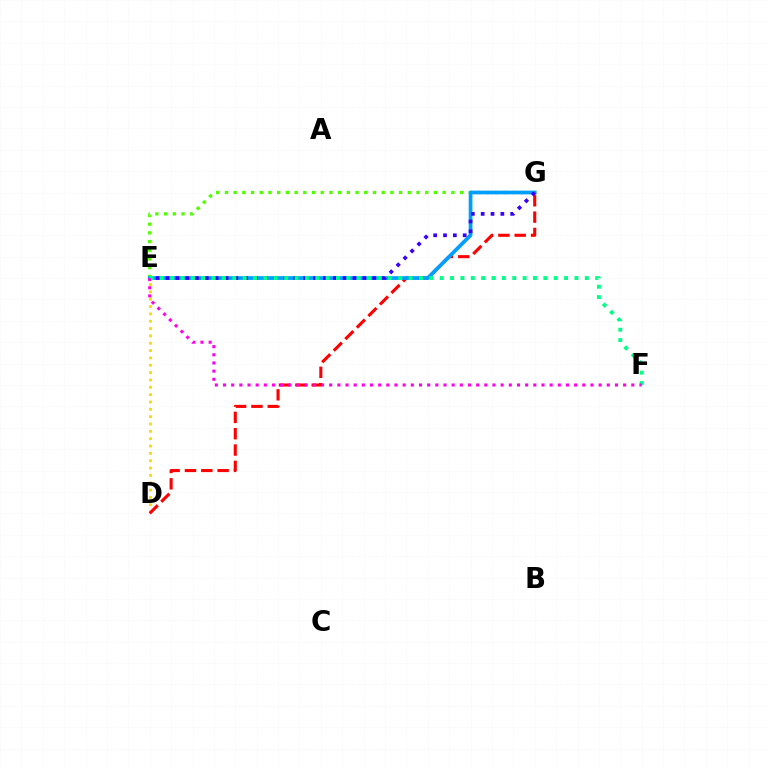{('E', 'G'): [{'color': '#4fff00', 'line_style': 'dotted', 'thickness': 2.37}, {'color': '#009eff', 'line_style': 'solid', 'thickness': 2.68}, {'color': '#3700ff', 'line_style': 'dotted', 'thickness': 2.67}], ('D', 'E'): [{'color': '#ffd500', 'line_style': 'dotted', 'thickness': 1.99}], ('D', 'G'): [{'color': '#ff0000', 'line_style': 'dashed', 'thickness': 2.22}], ('E', 'F'): [{'color': '#00ff86', 'line_style': 'dotted', 'thickness': 2.82}, {'color': '#ff00ed', 'line_style': 'dotted', 'thickness': 2.22}]}